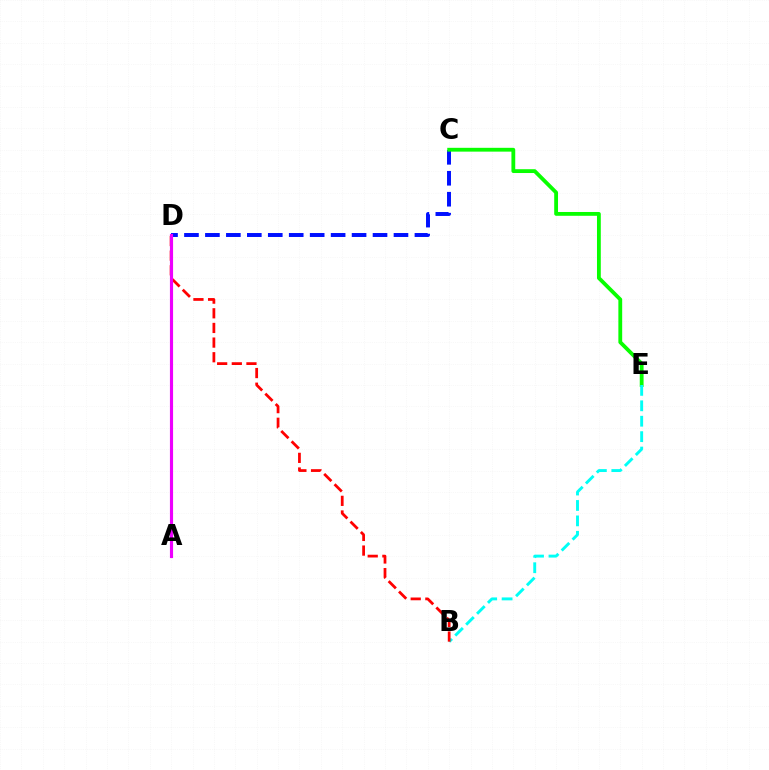{('C', 'D'): [{'color': '#0010ff', 'line_style': 'dashed', 'thickness': 2.85}], ('C', 'E'): [{'color': '#08ff00', 'line_style': 'solid', 'thickness': 2.75}], ('B', 'E'): [{'color': '#00fff6', 'line_style': 'dashed', 'thickness': 2.09}], ('B', 'D'): [{'color': '#ff0000', 'line_style': 'dashed', 'thickness': 1.99}], ('A', 'D'): [{'color': '#fcf500', 'line_style': 'solid', 'thickness': 2.16}, {'color': '#ee00ff', 'line_style': 'solid', 'thickness': 2.26}]}